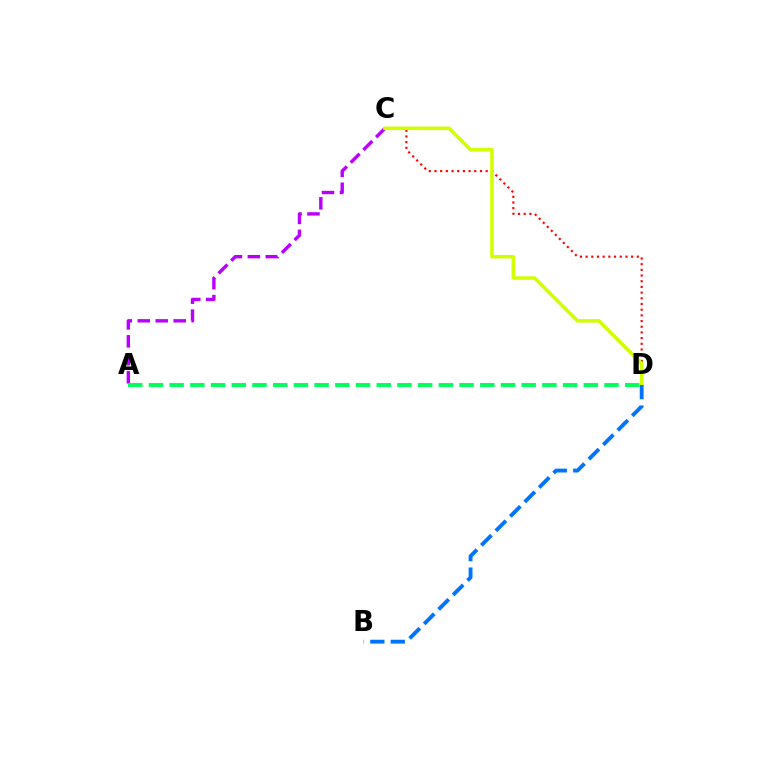{('A', 'C'): [{'color': '#b900ff', 'line_style': 'dashed', 'thickness': 2.44}], ('C', 'D'): [{'color': '#ff0000', 'line_style': 'dotted', 'thickness': 1.55}, {'color': '#d1ff00', 'line_style': 'solid', 'thickness': 2.55}], ('B', 'D'): [{'color': '#0074ff', 'line_style': 'dashed', 'thickness': 2.78}], ('A', 'D'): [{'color': '#00ff5c', 'line_style': 'dashed', 'thickness': 2.81}]}